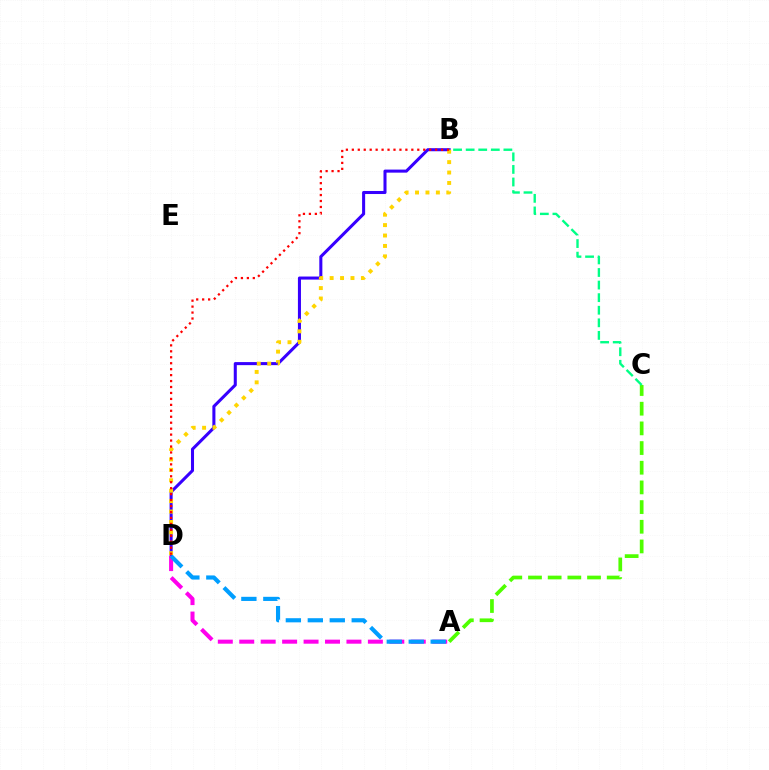{('B', 'D'): [{'color': '#3700ff', 'line_style': 'solid', 'thickness': 2.2}, {'color': '#ffd500', 'line_style': 'dotted', 'thickness': 2.83}, {'color': '#ff0000', 'line_style': 'dotted', 'thickness': 1.62}], ('A', 'C'): [{'color': '#4fff00', 'line_style': 'dashed', 'thickness': 2.67}], ('B', 'C'): [{'color': '#00ff86', 'line_style': 'dashed', 'thickness': 1.71}], ('A', 'D'): [{'color': '#ff00ed', 'line_style': 'dashed', 'thickness': 2.91}, {'color': '#009eff', 'line_style': 'dashed', 'thickness': 2.98}]}